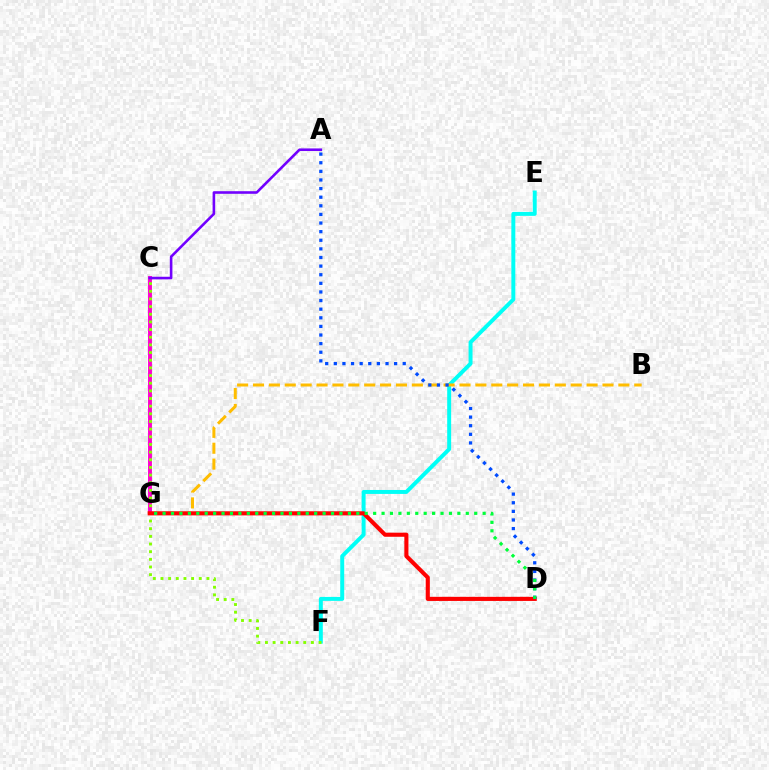{('E', 'F'): [{'color': '#00fff6', 'line_style': 'solid', 'thickness': 2.85}], ('B', 'G'): [{'color': '#ffbd00', 'line_style': 'dashed', 'thickness': 2.16}], ('C', 'G'): [{'color': '#ff00cf', 'line_style': 'solid', 'thickness': 2.82}], ('C', 'F'): [{'color': '#84ff00', 'line_style': 'dotted', 'thickness': 2.08}], ('D', 'G'): [{'color': '#ff0000', 'line_style': 'solid', 'thickness': 2.96}, {'color': '#00ff39', 'line_style': 'dotted', 'thickness': 2.29}], ('A', 'C'): [{'color': '#7200ff', 'line_style': 'solid', 'thickness': 1.87}], ('A', 'D'): [{'color': '#004bff', 'line_style': 'dotted', 'thickness': 2.34}]}